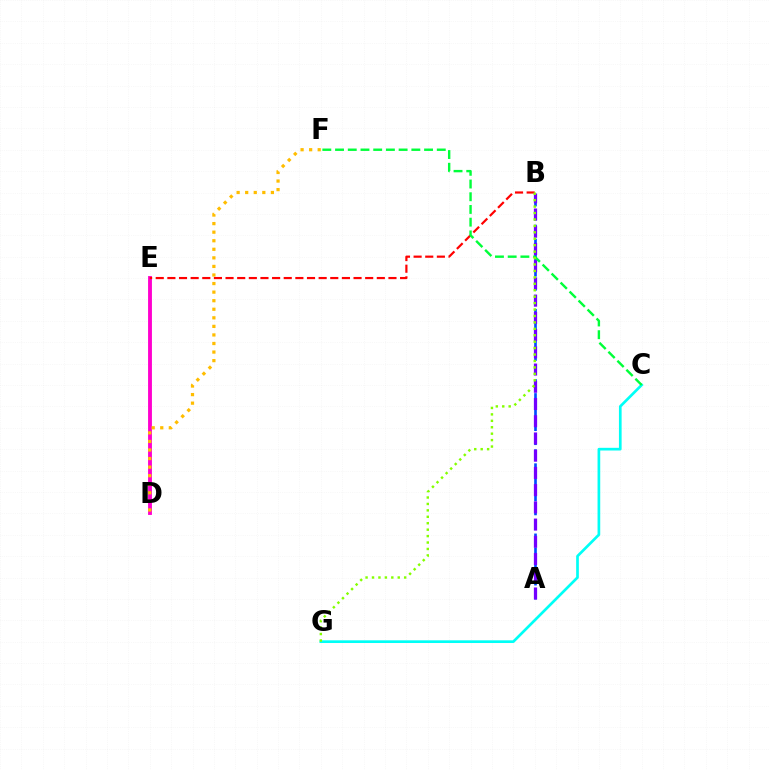{('A', 'B'): [{'color': '#004bff', 'line_style': 'dashed', 'thickness': 1.91}, {'color': '#7200ff', 'line_style': 'dashed', 'thickness': 2.34}], ('D', 'E'): [{'color': '#ff00cf', 'line_style': 'solid', 'thickness': 2.78}], ('B', 'E'): [{'color': '#ff0000', 'line_style': 'dashed', 'thickness': 1.58}], ('C', 'G'): [{'color': '#00fff6', 'line_style': 'solid', 'thickness': 1.93}], ('C', 'F'): [{'color': '#00ff39', 'line_style': 'dashed', 'thickness': 1.73}], ('D', 'F'): [{'color': '#ffbd00', 'line_style': 'dotted', 'thickness': 2.33}], ('B', 'G'): [{'color': '#84ff00', 'line_style': 'dotted', 'thickness': 1.75}]}